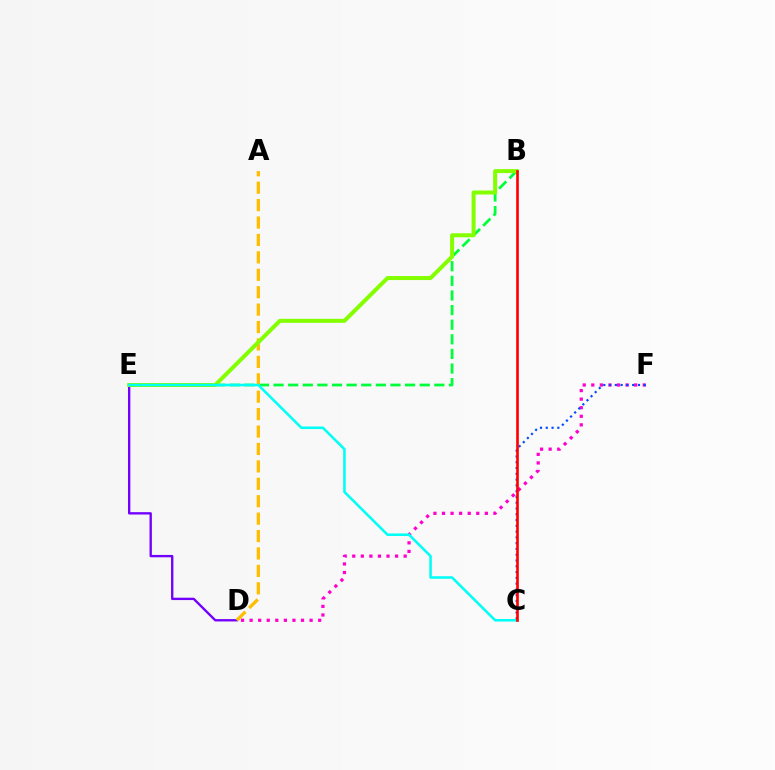{('D', 'E'): [{'color': '#7200ff', 'line_style': 'solid', 'thickness': 1.69}], ('B', 'E'): [{'color': '#00ff39', 'line_style': 'dashed', 'thickness': 1.99}, {'color': '#84ff00', 'line_style': 'solid', 'thickness': 2.89}], ('A', 'D'): [{'color': '#ffbd00', 'line_style': 'dashed', 'thickness': 2.37}], ('D', 'F'): [{'color': '#ff00cf', 'line_style': 'dotted', 'thickness': 2.33}], ('C', 'F'): [{'color': '#004bff', 'line_style': 'dotted', 'thickness': 1.57}], ('C', 'E'): [{'color': '#00fff6', 'line_style': 'solid', 'thickness': 1.84}], ('B', 'C'): [{'color': '#ff0000', 'line_style': 'solid', 'thickness': 1.9}]}